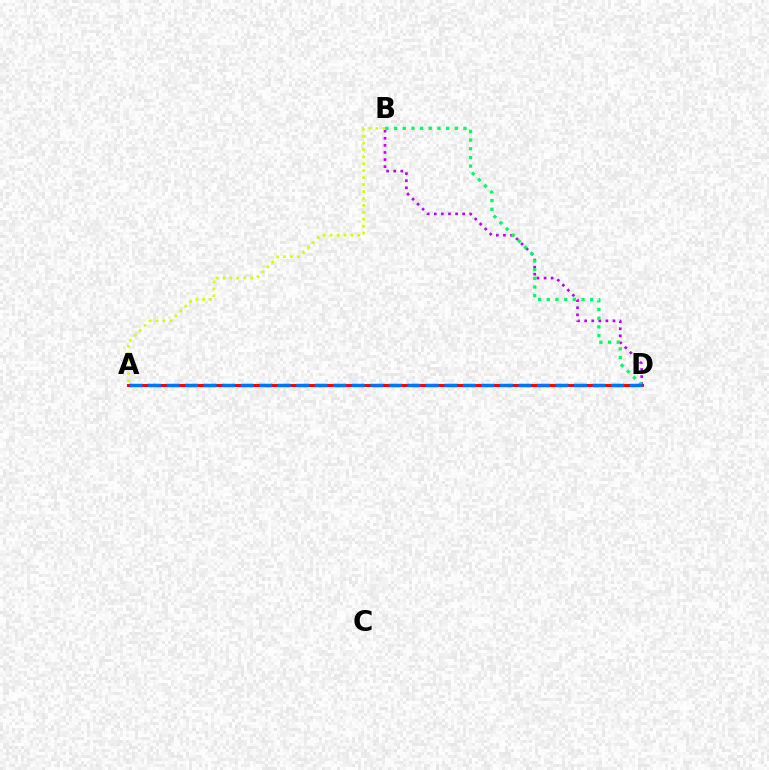{('B', 'D'): [{'color': '#b900ff', 'line_style': 'dotted', 'thickness': 1.93}, {'color': '#00ff5c', 'line_style': 'dotted', 'thickness': 2.36}], ('A', 'B'): [{'color': '#d1ff00', 'line_style': 'dotted', 'thickness': 1.88}], ('A', 'D'): [{'color': '#ff0000', 'line_style': 'solid', 'thickness': 2.16}, {'color': '#0074ff', 'line_style': 'dashed', 'thickness': 2.52}]}